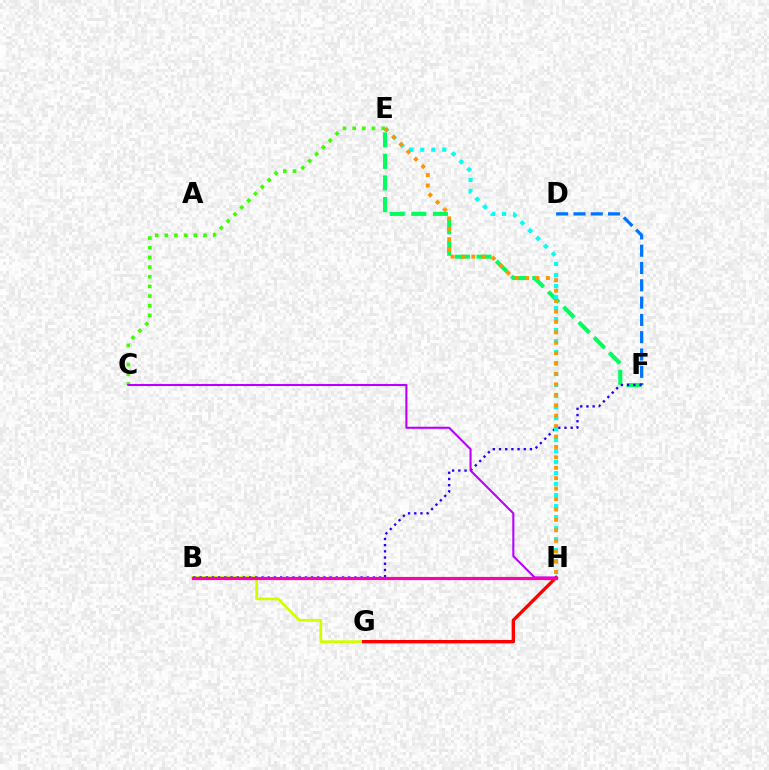{('E', 'F'): [{'color': '#00ff5c', 'line_style': 'dashed', 'thickness': 2.93}], ('B', 'G'): [{'color': '#d1ff00', 'line_style': 'solid', 'thickness': 1.97}], ('D', 'F'): [{'color': '#0074ff', 'line_style': 'dashed', 'thickness': 2.35}], ('B', 'F'): [{'color': '#2500ff', 'line_style': 'dotted', 'thickness': 1.68}], ('C', 'E'): [{'color': '#3dff00', 'line_style': 'dotted', 'thickness': 2.63}], ('G', 'H'): [{'color': '#ff0000', 'line_style': 'solid', 'thickness': 2.41}], ('E', 'H'): [{'color': '#00fff6', 'line_style': 'dotted', 'thickness': 2.99}, {'color': '#ff9400', 'line_style': 'dotted', 'thickness': 2.83}], ('C', 'H'): [{'color': '#b900ff', 'line_style': 'solid', 'thickness': 1.5}], ('B', 'H'): [{'color': '#ff00ac', 'line_style': 'solid', 'thickness': 2.29}]}